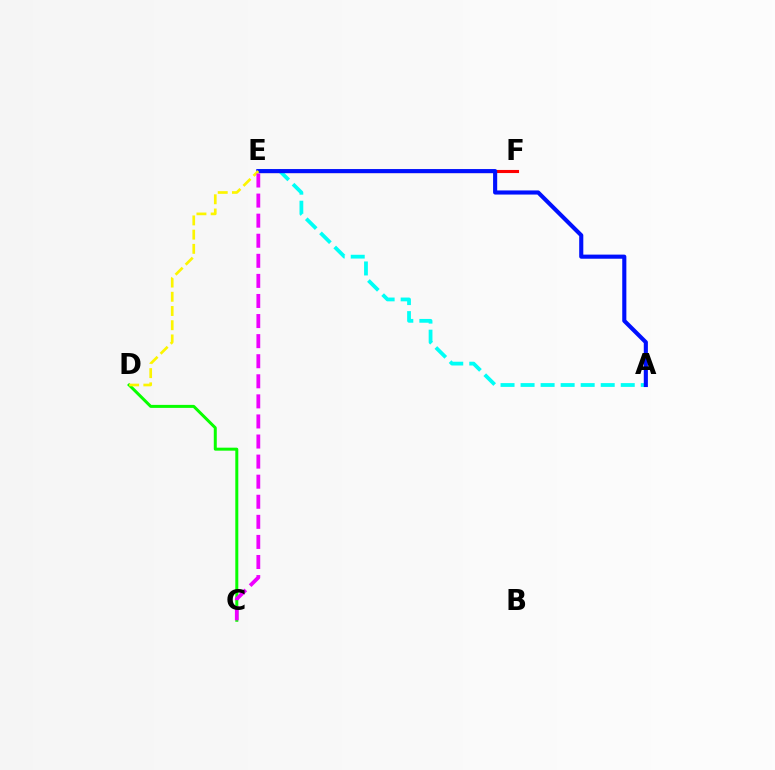{('E', 'F'): [{'color': '#ff0000', 'line_style': 'solid', 'thickness': 2.23}], ('C', 'D'): [{'color': '#08ff00', 'line_style': 'solid', 'thickness': 2.16}], ('A', 'E'): [{'color': '#00fff6', 'line_style': 'dashed', 'thickness': 2.72}, {'color': '#0010ff', 'line_style': 'solid', 'thickness': 2.96}], ('D', 'E'): [{'color': '#fcf500', 'line_style': 'dashed', 'thickness': 1.93}], ('C', 'E'): [{'color': '#ee00ff', 'line_style': 'dashed', 'thickness': 2.73}]}